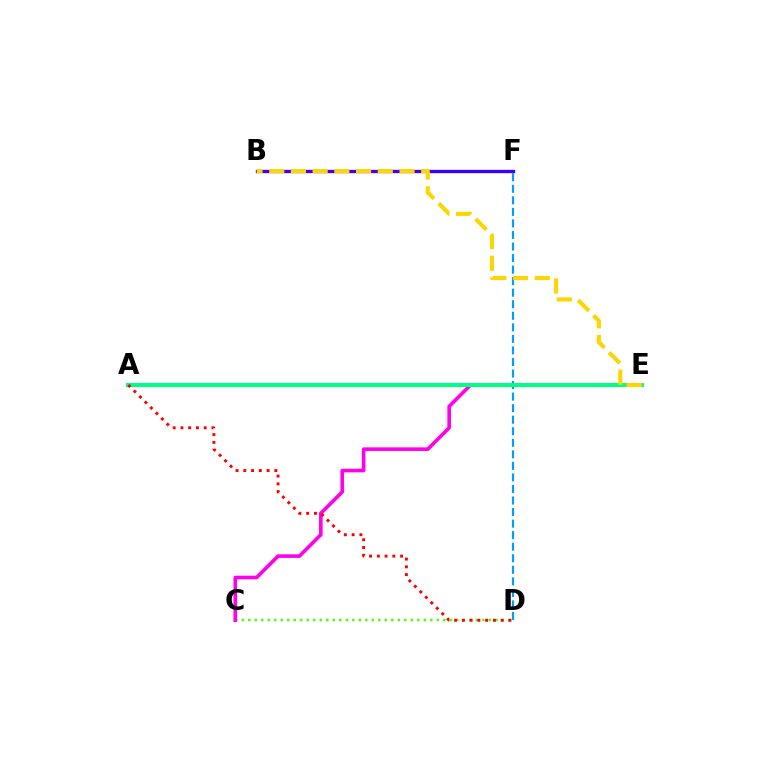{('C', 'D'): [{'color': '#4fff00', 'line_style': 'dotted', 'thickness': 1.77}], ('C', 'E'): [{'color': '#ff00ed', 'line_style': 'solid', 'thickness': 2.61}], ('D', 'F'): [{'color': '#009eff', 'line_style': 'dashed', 'thickness': 1.57}], ('B', 'F'): [{'color': '#3700ff', 'line_style': 'solid', 'thickness': 2.39}], ('A', 'E'): [{'color': '#00ff86', 'line_style': 'solid', 'thickness': 2.87}], ('A', 'D'): [{'color': '#ff0000', 'line_style': 'dotted', 'thickness': 2.11}], ('B', 'E'): [{'color': '#ffd500', 'line_style': 'dashed', 'thickness': 2.95}]}